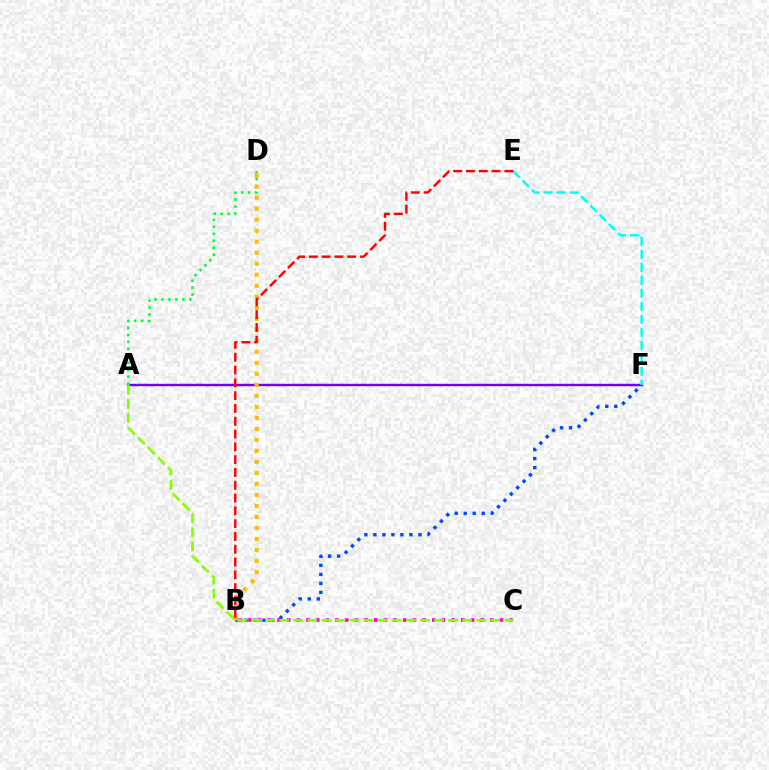{('B', 'F'): [{'color': '#004bff', 'line_style': 'dotted', 'thickness': 2.45}], ('A', 'F'): [{'color': '#7200ff', 'line_style': 'solid', 'thickness': 1.74}], ('B', 'C'): [{'color': '#ff00cf', 'line_style': 'dotted', 'thickness': 2.63}], ('A', 'D'): [{'color': '#00ff39', 'line_style': 'dotted', 'thickness': 1.89}], ('B', 'D'): [{'color': '#ffbd00', 'line_style': 'dotted', 'thickness': 2.99}], ('A', 'C'): [{'color': '#84ff00', 'line_style': 'dashed', 'thickness': 1.91}], ('E', 'F'): [{'color': '#00fff6', 'line_style': 'dashed', 'thickness': 1.77}], ('B', 'E'): [{'color': '#ff0000', 'line_style': 'dashed', 'thickness': 1.74}]}